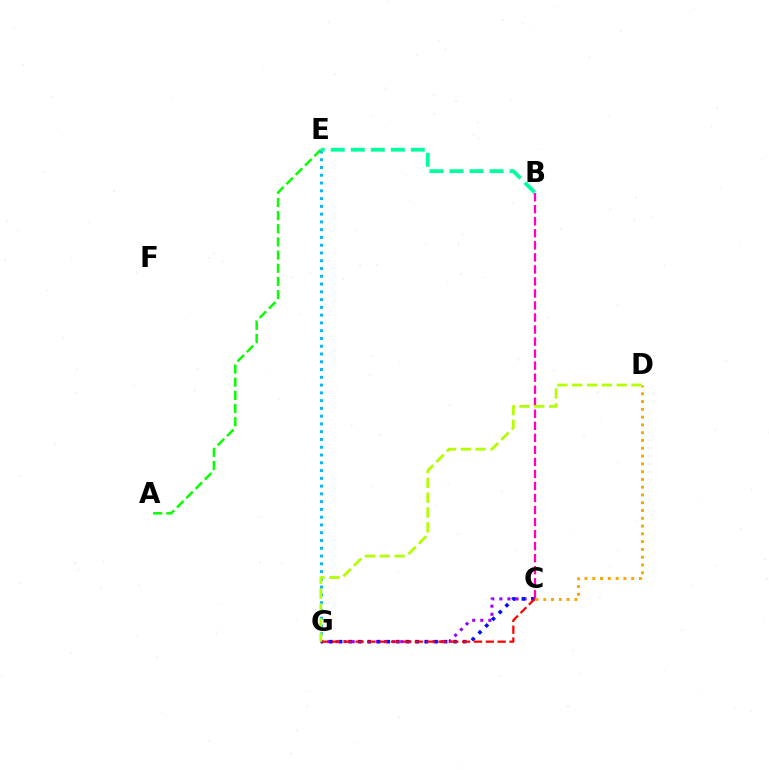{('C', 'G'): [{'color': '#9b00ff', 'line_style': 'dotted', 'thickness': 2.2}, {'color': '#0010ff', 'line_style': 'dotted', 'thickness': 2.59}, {'color': '#ff0000', 'line_style': 'dashed', 'thickness': 1.61}], ('A', 'E'): [{'color': '#08ff00', 'line_style': 'dashed', 'thickness': 1.79}], ('E', 'G'): [{'color': '#00b5ff', 'line_style': 'dotted', 'thickness': 2.11}], ('C', 'D'): [{'color': '#ffa500', 'line_style': 'dotted', 'thickness': 2.11}], ('B', 'C'): [{'color': '#ff00bd', 'line_style': 'dashed', 'thickness': 1.63}], ('B', 'E'): [{'color': '#00ff9d', 'line_style': 'dashed', 'thickness': 2.72}], ('D', 'G'): [{'color': '#b3ff00', 'line_style': 'dashed', 'thickness': 2.01}]}